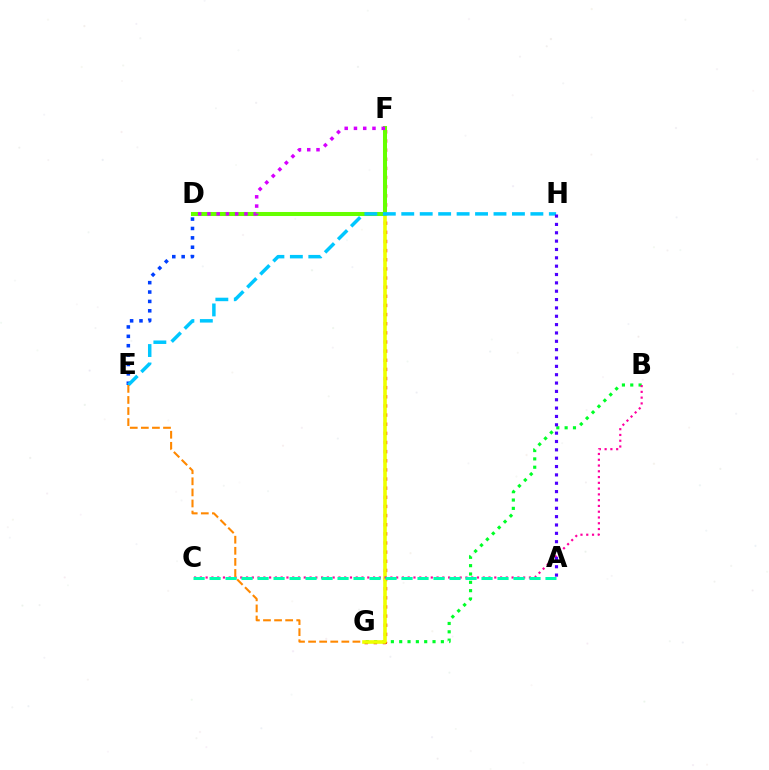{('F', 'G'): [{'color': '#ff0000', 'line_style': 'dotted', 'thickness': 2.48}, {'color': '#eeff00', 'line_style': 'solid', 'thickness': 2.59}], ('D', 'E'): [{'color': '#003fff', 'line_style': 'dotted', 'thickness': 2.55}], ('B', 'G'): [{'color': '#00ff27', 'line_style': 'dotted', 'thickness': 2.26}], ('D', 'F'): [{'color': '#66ff00', 'line_style': 'solid', 'thickness': 2.91}, {'color': '#d600ff', 'line_style': 'dotted', 'thickness': 2.52}], ('B', 'C'): [{'color': '#ff00a0', 'line_style': 'dotted', 'thickness': 1.57}], ('A', 'C'): [{'color': '#00ffaf', 'line_style': 'dashed', 'thickness': 2.17}], ('E', 'H'): [{'color': '#00c7ff', 'line_style': 'dashed', 'thickness': 2.51}], ('A', 'H'): [{'color': '#4f00ff', 'line_style': 'dotted', 'thickness': 2.27}], ('E', 'G'): [{'color': '#ff8800', 'line_style': 'dashed', 'thickness': 1.51}]}